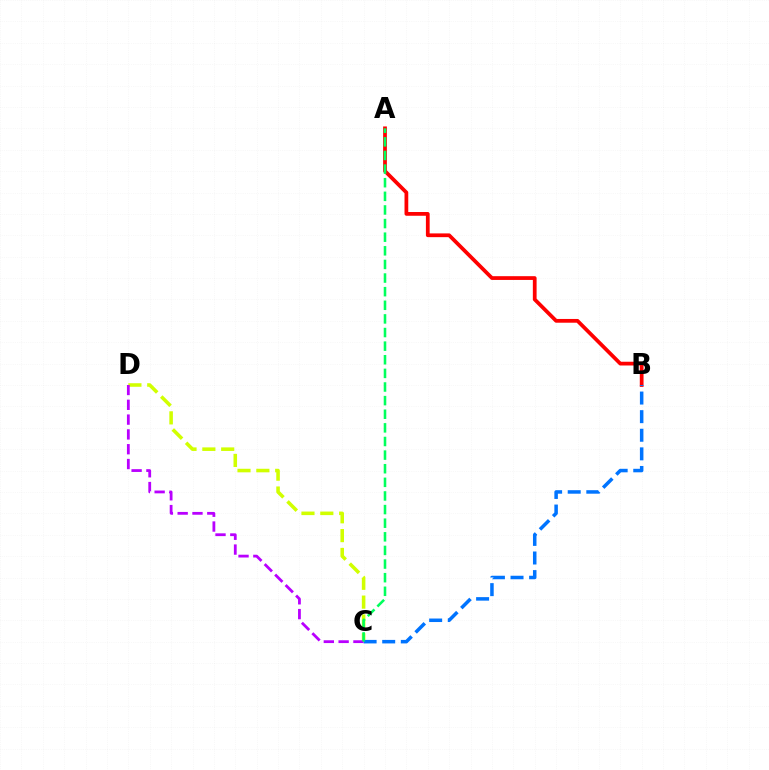{('C', 'D'): [{'color': '#d1ff00', 'line_style': 'dashed', 'thickness': 2.56}, {'color': '#b900ff', 'line_style': 'dashed', 'thickness': 2.01}], ('A', 'B'): [{'color': '#ff0000', 'line_style': 'solid', 'thickness': 2.7}], ('B', 'C'): [{'color': '#0074ff', 'line_style': 'dashed', 'thickness': 2.53}], ('A', 'C'): [{'color': '#00ff5c', 'line_style': 'dashed', 'thickness': 1.85}]}